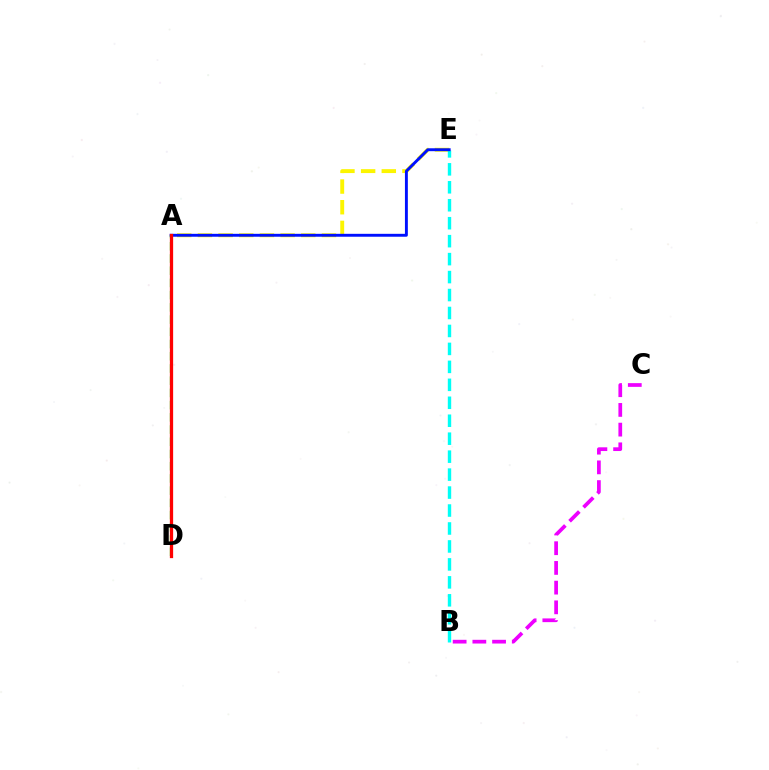{('A', 'E'): [{'color': '#fcf500', 'line_style': 'dashed', 'thickness': 2.81}, {'color': '#0010ff', 'line_style': 'solid', 'thickness': 2.09}], ('B', 'E'): [{'color': '#00fff6', 'line_style': 'dashed', 'thickness': 2.44}], ('B', 'C'): [{'color': '#ee00ff', 'line_style': 'dashed', 'thickness': 2.68}], ('A', 'D'): [{'color': '#08ff00', 'line_style': 'dashed', 'thickness': 1.66}, {'color': '#ff0000', 'line_style': 'solid', 'thickness': 2.35}]}